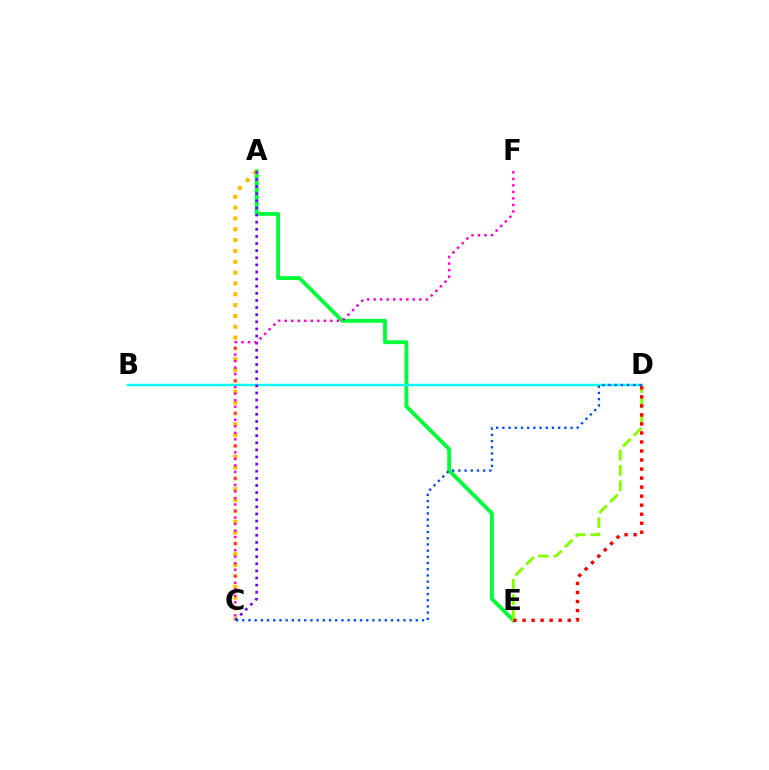{('A', 'E'): [{'color': '#00ff39', 'line_style': 'solid', 'thickness': 2.76}], ('B', 'D'): [{'color': '#00fff6', 'line_style': 'solid', 'thickness': 1.71}], ('A', 'C'): [{'color': '#ffbd00', 'line_style': 'dotted', 'thickness': 2.94}, {'color': '#7200ff', 'line_style': 'dotted', 'thickness': 1.93}], ('C', 'F'): [{'color': '#ff00cf', 'line_style': 'dotted', 'thickness': 1.77}], ('D', 'E'): [{'color': '#84ff00', 'line_style': 'dashed', 'thickness': 2.07}, {'color': '#ff0000', 'line_style': 'dotted', 'thickness': 2.45}], ('C', 'D'): [{'color': '#004bff', 'line_style': 'dotted', 'thickness': 1.68}]}